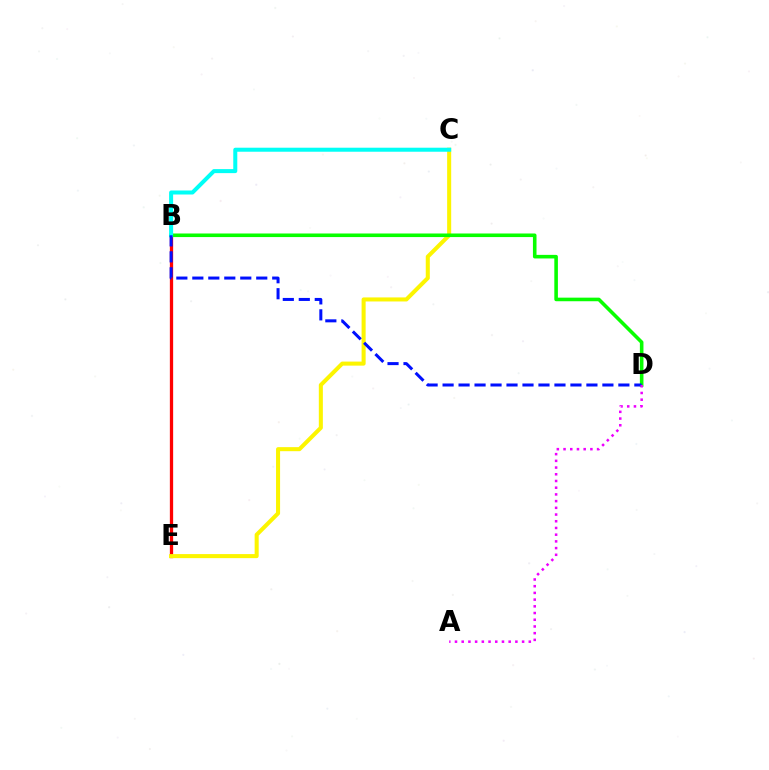{('B', 'E'): [{'color': '#ff0000', 'line_style': 'solid', 'thickness': 2.36}], ('C', 'E'): [{'color': '#fcf500', 'line_style': 'solid', 'thickness': 2.91}], ('B', 'D'): [{'color': '#08ff00', 'line_style': 'solid', 'thickness': 2.58}, {'color': '#0010ff', 'line_style': 'dashed', 'thickness': 2.17}], ('B', 'C'): [{'color': '#00fff6', 'line_style': 'solid', 'thickness': 2.89}], ('A', 'D'): [{'color': '#ee00ff', 'line_style': 'dotted', 'thickness': 1.82}]}